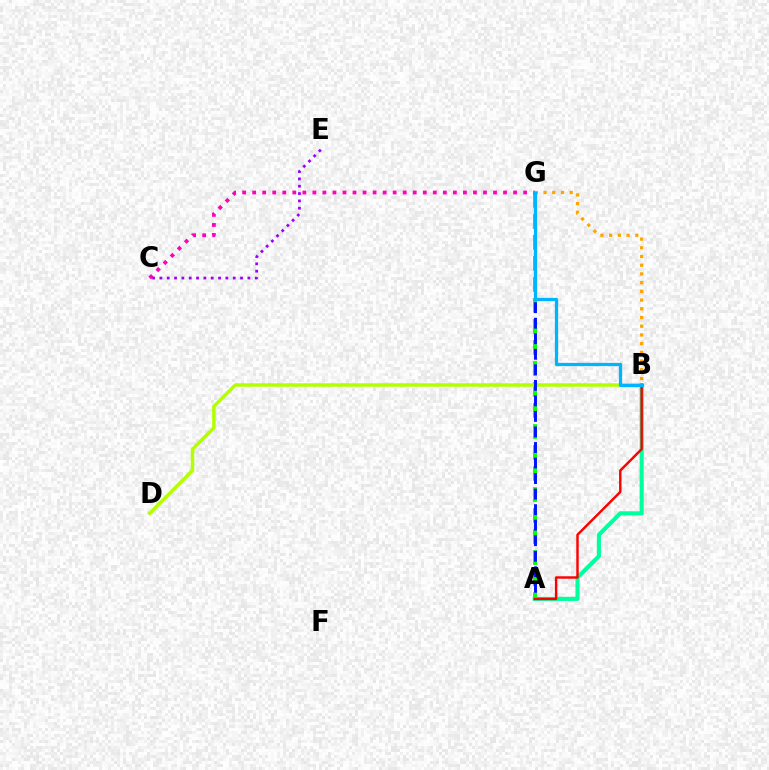{('A', 'G'): [{'color': '#08ff00', 'line_style': 'dashed', 'thickness': 2.85}, {'color': '#0010ff', 'line_style': 'dashed', 'thickness': 2.11}], ('C', 'E'): [{'color': '#9b00ff', 'line_style': 'dotted', 'thickness': 1.99}], ('B', 'D'): [{'color': '#b3ff00', 'line_style': 'solid', 'thickness': 2.5}], ('B', 'G'): [{'color': '#ffa500', 'line_style': 'dotted', 'thickness': 2.37}, {'color': '#00b5ff', 'line_style': 'solid', 'thickness': 2.35}], ('A', 'B'): [{'color': '#00ff9d', 'line_style': 'solid', 'thickness': 2.95}, {'color': '#ff0000', 'line_style': 'solid', 'thickness': 1.75}], ('C', 'G'): [{'color': '#ff00bd', 'line_style': 'dotted', 'thickness': 2.73}]}